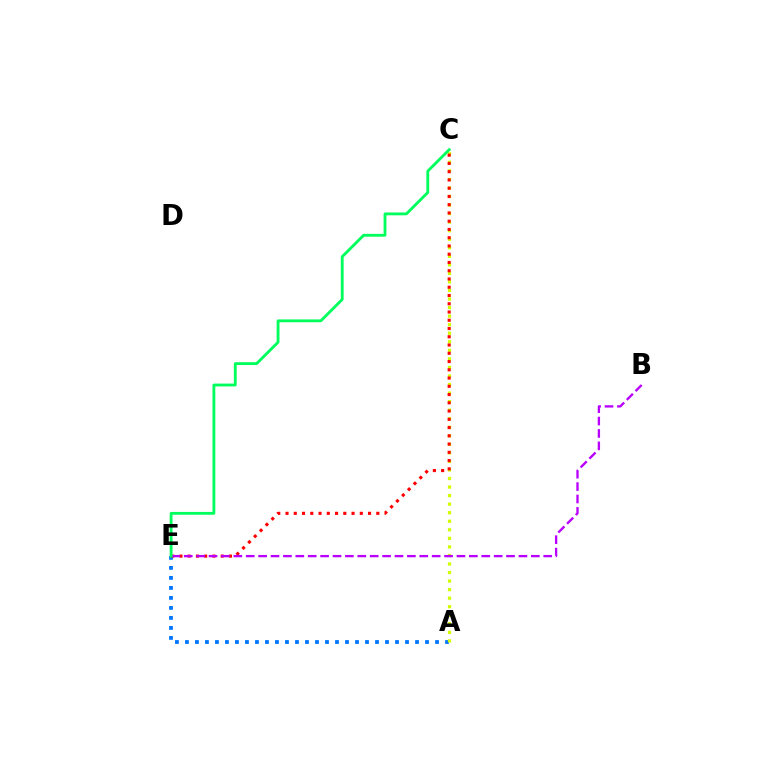{('A', 'E'): [{'color': '#0074ff', 'line_style': 'dotted', 'thickness': 2.72}], ('A', 'C'): [{'color': '#d1ff00', 'line_style': 'dotted', 'thickness': 2.32}], ('C', 'E'): [{'color': '#ff0000', 'line_style': 'dotted', 'thickness': 2.24}, {'color': '#00ff5c', 'line_style': 'solid', 'thickness': 2.04}], ('B', 'E'): [{'color': '#b900ff', 'line_style': 'dashed', 'thickness': 1.68}]}